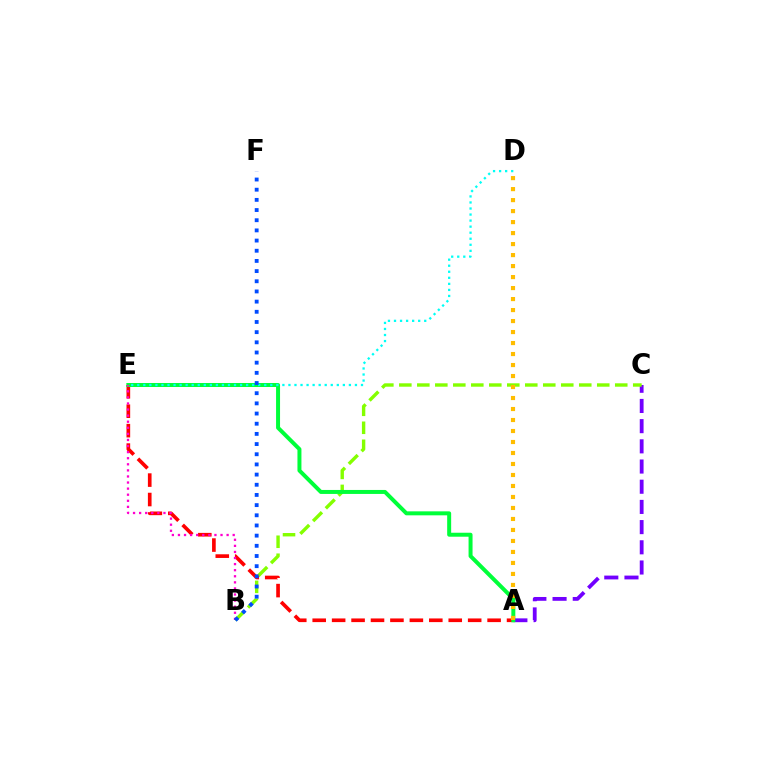{('A', 'C'): [{'color': '#7200ff', 'line_style': 'dashed', 'thickness': 2.74}], ('B', 'C'): [{'color': '#84ff00', 'line_style': 'dashed', 'thickness': 2.44}], ('A', 'E'): [{'color': '#ff0000', 'line_style': 'dashed', 'thickness': 2.64}, {'color': '#00ff39', 'line_style': 'solid', 'thickness': 2.87}], ('B', 'E'): [{'color': '#ff00cf', 'line_style': 'dotted', 'thickness': 1.65}], ('A', 'D'): [{'color': '#ffbd00', 'line_style': 'dotted', 'thickness': 2.99}], ('D', 'E'): [{'color': '#00fff6', 'line_style': 'dotted', 'thickness': 1.64}], ('B', 'F'): [{'color': '#004bff', 'line_style': 'dotted', 'thickness': 2.76}]}